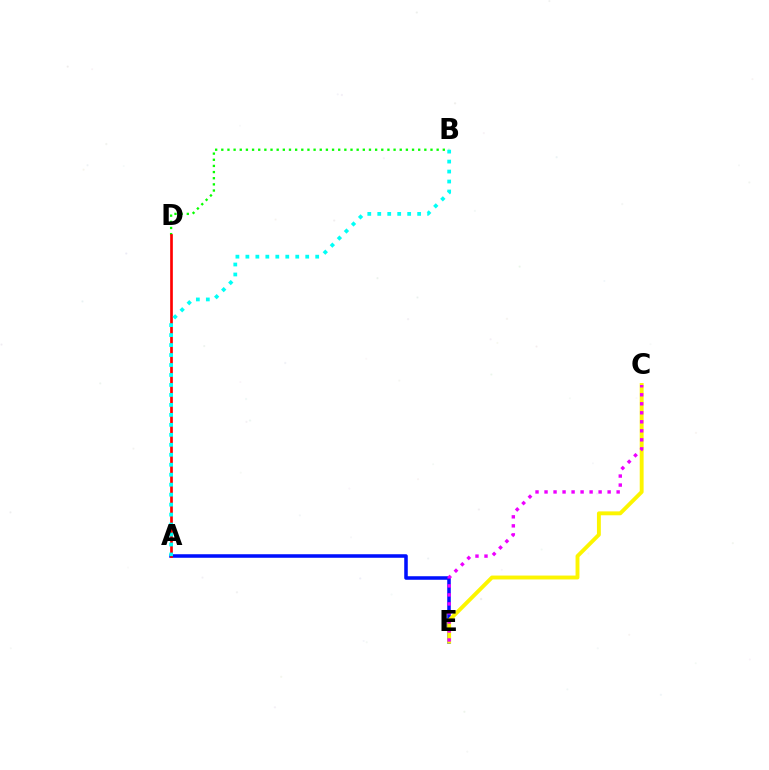{('A', 'E'): [{'color': '#0010ff', 'line_style': 'solid', 'thickness': 2.55}], ('B', 'D'): [{'color': '#08ff00', 'line_style': 'dotted', 'thickness': 1.67}], ('A', 'D'): [{'color': '#ff0000', 'line_style': 'solid', 'thickness': 1.93}], ('C', 'E'): [{'color': '#fcf500', 'line_style': 'solid', 'thickness': 2.8}, {'color': '#ee00ff', 'line_style': 'dotted', 'thickness': 2.45}], ('A', 'B'): [{'color': '#00fff6', 'line_style': 'dotted', 'thickness': 2.71}]}